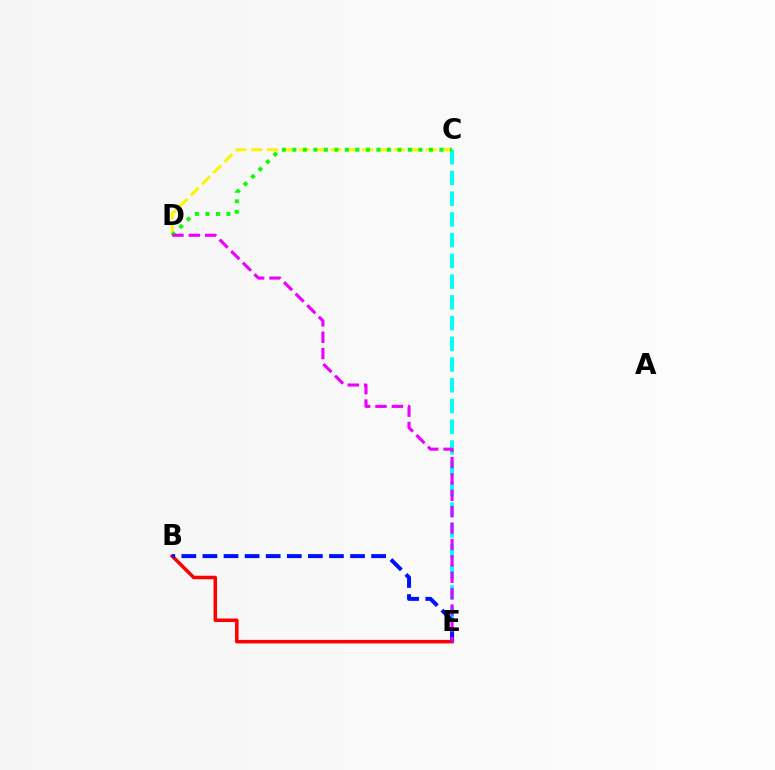{('C', 'E'): [{'color': '#00fff6', 'line_style': 'dashed', 'thickness': 2.82}], ('C', 'D'): [{'color': '#fcf500', 'line_style': 'dashed', 'thickness': 2.15}, {'color': '#08ff00', 'line_style': 'dotted', 'thickness': 2.85}], ('B', 'E'): [{'color': '#ff0000', 'line_style': 'solid', 'thickness': 2.54}, {'color': '#0010ff', 'line_style': 'dashed', 'thickness': 2.86}], ('D', 'E'): [{'color': '#ee00ff', 'line_style': 'dashed', 'thickness': 2.23}]}